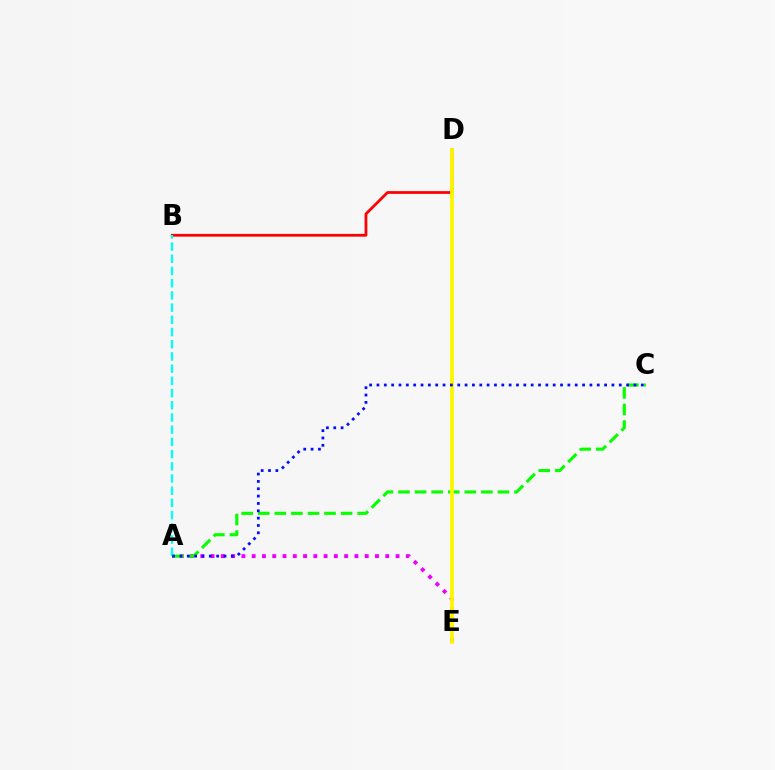{('A', 'E'): [{'color': '#ee00ff', 'line_style': 'dotted', 'thickness': 2.79}], ('A', 'C'): [{'color': '#08ff00', 'line_style': 'dashed', 'thickness': 2.25}, {'color': '#0010ff', 'line_style': 'dotted', 'thickness': 1.99}], ('B', 'D'): [{'color': '#ff0000', 'line_style': 'solid', 'thickness': 1.98}], ('D', 'E'): [{'color': '#fcf500', 'line_style': 'solid', 'thickness': 2.73}], ('A', 'B'): [{'color': '#00fff6', 'line_style': 'dashed', 'thickness': 1.66}]}